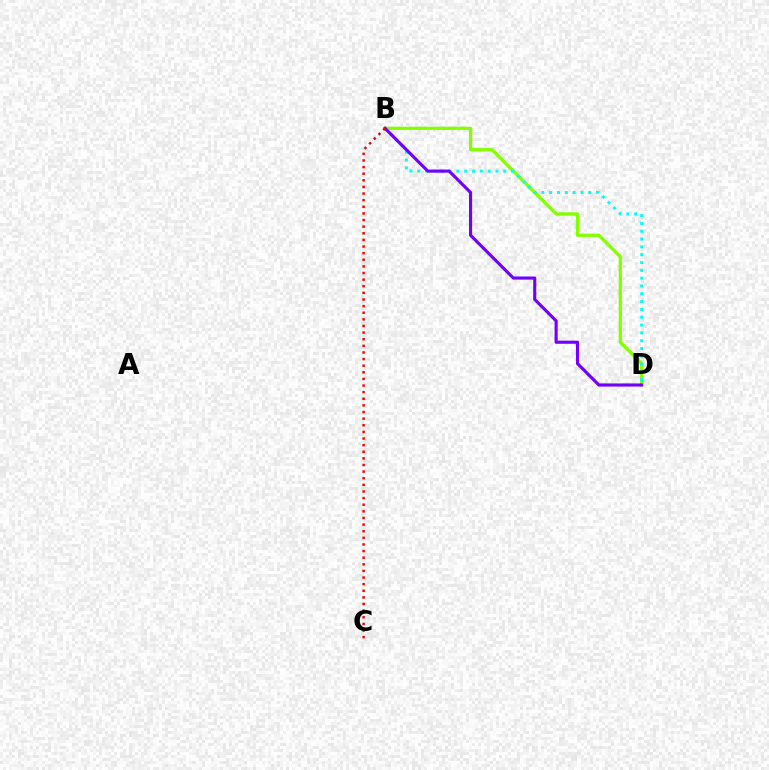{('B', 'D'): [{'color': '#84ff00', 'line_style': 'solid', 'thickness': 2.34}, {'color': '#00fff6', 'line_style': 'dotted', 'thickness': 2.12}, {'color': '#7200ff', 'line_style': 'solid', 'thickness': 2.25}], ('B', 'C'): [{'color': '#ff0000', 'line_style': 'dotted', 'thickness': 1.8}]}